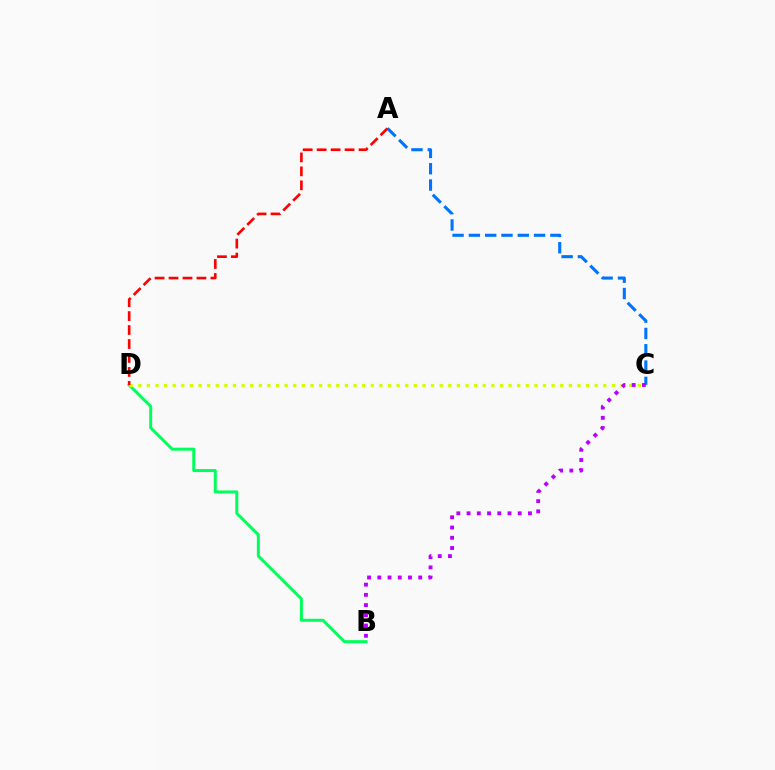{('A', 'C'): [{'color': '#0074ff', 'line_style': 'dashed', 'thickness': 2.21}], ('B', 'D'): [{'color': '#00ff5c', 'line_style': 'solid', 'thickness': 2.16}], ('C', 'D'): [{'color': '#d1ff00', 'line_style': 'dotted', 'thickness': 2.34}], ('A', 'D'): [{'color': '#ff0000', 'line_style': 'dashed', 'thickness': 1.9}], ('B', 'C'): [{'color': '#b900ff', 'line_style': 'dotted', 'thickness': 2.78}]}